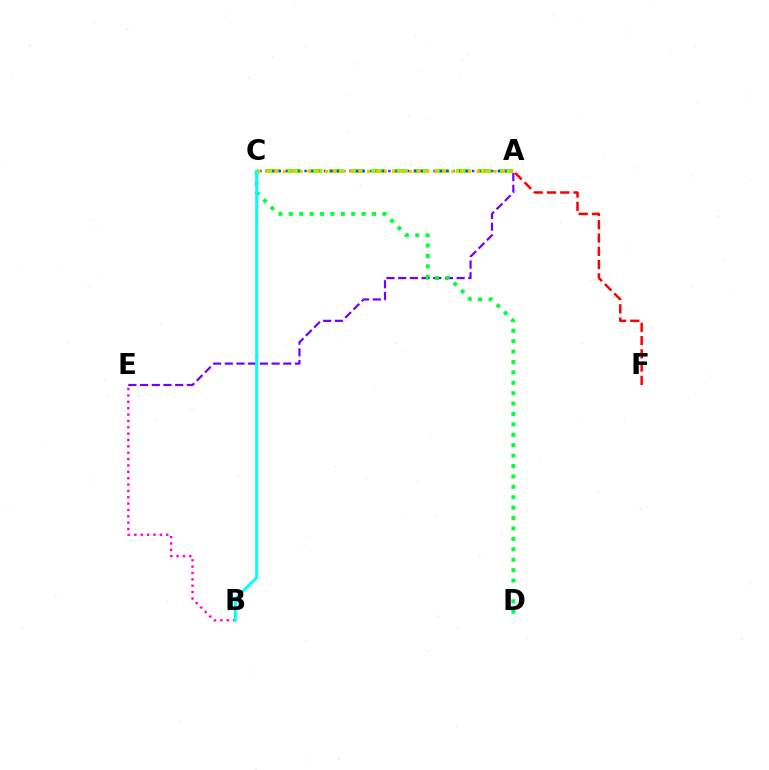{('B', 'E'): [{'color': '#ff00cf', 'line_style': 'dotted', 'thickness': 1.73}], ('A', 'E'): [{'color': '#7200ff', 'line_style': 'dashed', 'thickness': 1.59}], ('A', 'C'): [{'color': '#84ff00', 'line_style': 'dashed', 'thickness': 2.88}, {'color': '#004bff', 'line_style': 'dotted', 'thickness': 1.75}, {'color': '#ffbd00', 'line_style': 'dotted', 'thickness': 2.29}], ('A', 'F'): [{'color': '#ff0000', 'line_style': 'dashed', 'thickness': 1.8}], ('C', 'D'): [{'color': '#00ff39', 'line_style': 'dotted', 'thickness': 2.83}], ('B', 'C'): [{'color': '#00fff6', 'line_style': 'solid', 'thickness': 2.12}]}